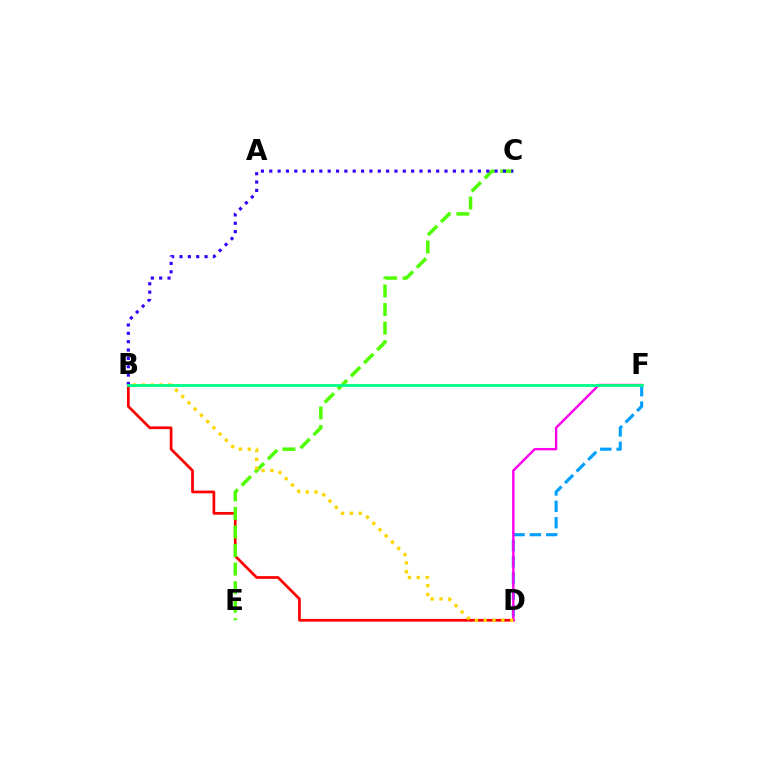{('B', 'D'): [{'color': '#ff0000', 'line_style': 'solid', 'thickness': 1.96}, {'color': '#ffd500', 'line_style': 'dotted', 'thickness': 2.4}], ('C', 'E'): [{'color': '#4fff00', 'line_style': 'dashed', 'thickness': 2.52}], ('D', 'F'): [{'color': '#009eff', 'line_style': 'dashed', 'thickness': 2.22}, {'color': '#ff00ed', 'line_style': 'solid', 'thickness': 1.72}], ('B', 'C'): [{'color': '#3700ff', 'line_style': 'dotted', 'thickness': 2.27}], ('B', 'F'): [{'color': '#00ff86', 'line_style': 'solid', 'thickness': 2.04}]}